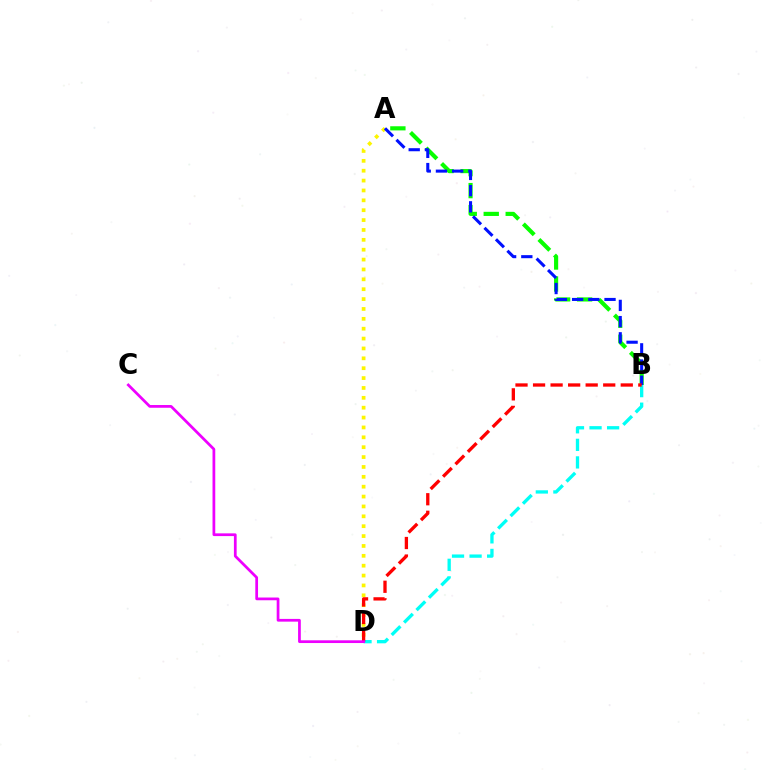{('A', 'B'): [{'color': '#08ff00', 'line_style': 'dashed', 'thickness': 2.99}, {'color': '#0010ff', 'line_style': 'dashed', 'thickness': 2.2}], ('A', 'D'): [{'color': '#fcf500', 'line_style': 'dotted', 'thickness': 2.68}], ('B', 'D'): [{'color': '#00fff6', 'line_style': 'dashed', 'thickness': 2.39}, {'color': '#ff0000', 'line_style': 'dashed', 'thickness': 2.38}], ('C', 'D'): [{'color': '#ee00ff', 'line_style': 'solid', 'thickness': 1.97}]}